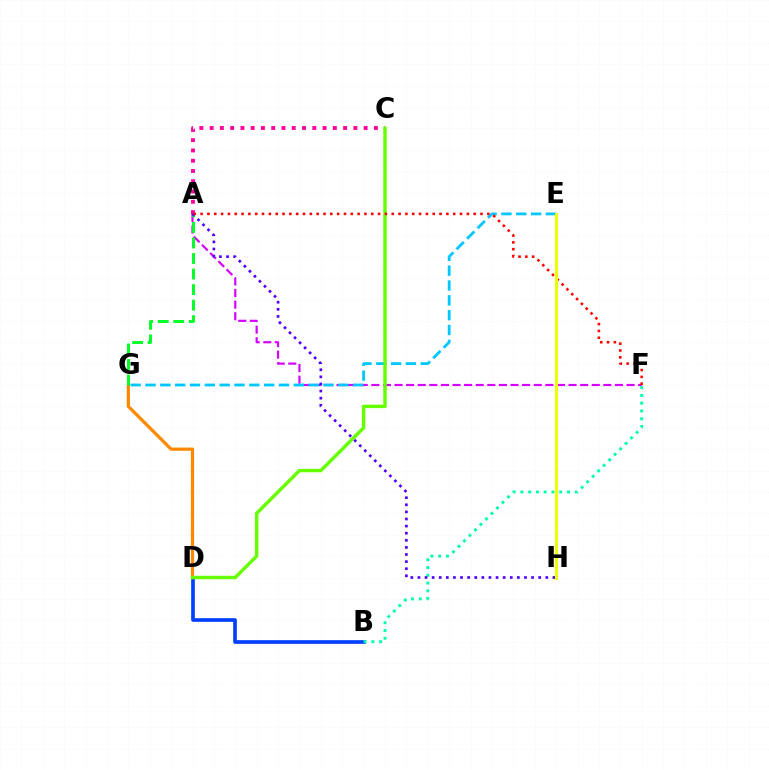{('A', 'C'): [{'color': '#ff00a0', 'line_style': 'dotted', 'thickness': 2.79}], ('B', 'D'): [{'color': '#003fff', 'line_style': 'solid', 'thickness': 2.63}], ('A', 'F'): [{'color': '#d600ff', 'line_style': 'dashed', 'thickness': 1.58}, {'color': '#ff0000', 'line_style': 'dotted', 'thickness': 1.85}], ('E', 'G'): [{'color': '#00c7ff', 'line_style': 'dashed', 'thickness': 2.01}], ('D', 'G'): [{'color': '#ff8800', 'line_style': 'solid', 'thickness': 2.3}], ('B', 'F'): [{'color': '#00ffaf', 'line_style': 'dotted', 'thickness': 2.11}], ('A', 'G'): [{'color': '#00ff27', 'line_style': 'dashed', 'thickness': 2.11}], ('C', 'D'): [{'color': '#66ff00', 'line_style': 'solid', 'thickness': 2.48}], ('A', 'H'): [{'color': '#4f00ff', 'line_style': 'dotted', 'thickness': 1.93}], ('E', 'H'): [{'color': '#eeff00', 'line_style': 'solid', 'thickness': 2.2}]}